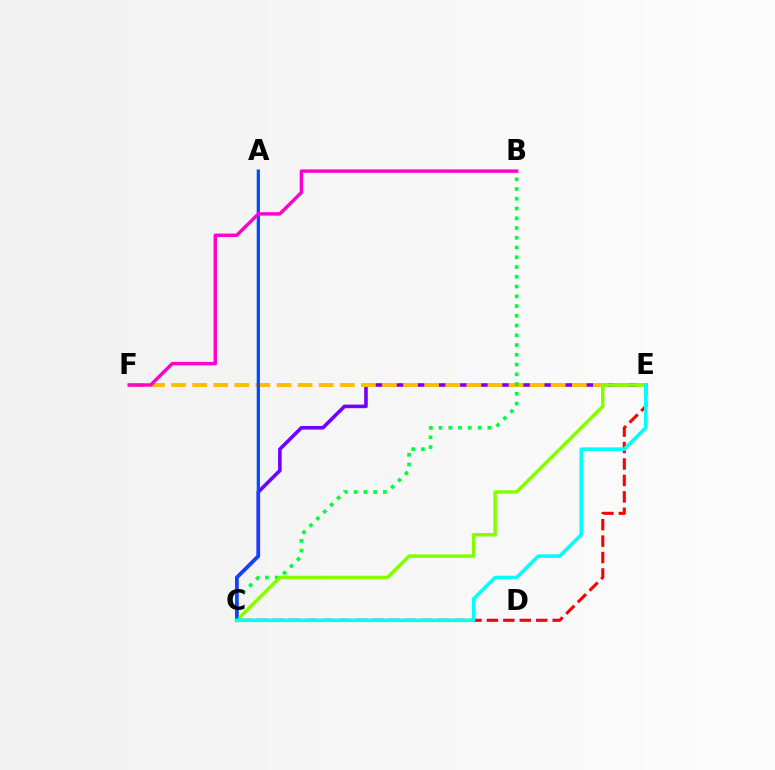{('C', 'E'): [{'color': '#ff0000', 'line_style': 'dashed', 'thickness': 2.23}, {'color': '#7200ff', 'line_style': 'solid', 'thickness': 2.59}, {'color': '#84ff00', 'line_style': 'solid', 'thickness': 2.51}, {'color': '#00fff6', 'line_style': 'solid', 'thickness': 2.57}], ('E', 'F'): [{'color': '#ffbd00', 'line_style': 'dashed', 'thickness': 2.87}], ('B', 'C'): [{'color': '#00ff39', 'line_style': 'dotted', 'thickness': 2.65}], ('A', 'C'): [{'color': '#004bff', 'line_style': 'solid', 'thickness': 2.34}], ('B', 'F'): [{'color': '#ff00cf', 'line_style': 'solid', 'thickness': 2.47}]}